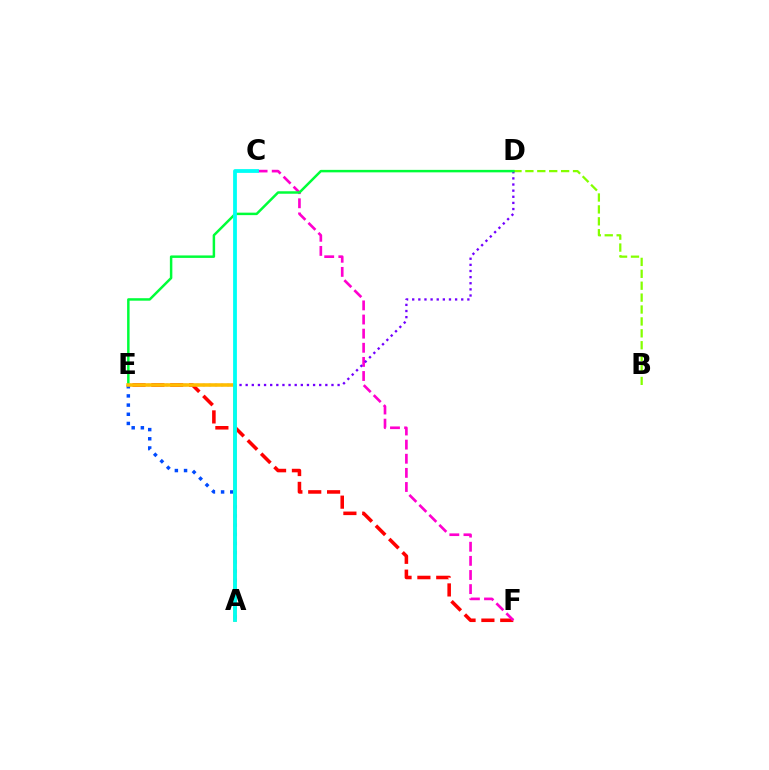{('E', 'F'): [{'color': '#ff0000', 'line_style': 'dashed', 'thickness': 2.56}], ('C', 'F'): [{'color': '#ff00cf', 'line_style': 'dashed', 'thickness': 1.92}], ('B', 'D'): [{'color': '#84ff00', 'line_style': 'dashed', 'thickness': 1.62}], ('D', 'E'): [{'color': '#7200ff', 'line_style': 'dotted', 'thickness': 1.67}, {'color': '#00ff39', 'line_style': 'solid', 'thickness': 1.79}], ('A', 'E'): [{'color': '#004bff', 'line_style': 'dotted', 'thickness': 2.49}, {'color': '#ffbd00', 'line_style': 'solid', 'thickness': 2.56}], ('A', 'C'): [{'color': '#00fff6', 'line_style': 'solid', 'thickness': 2.72}]}